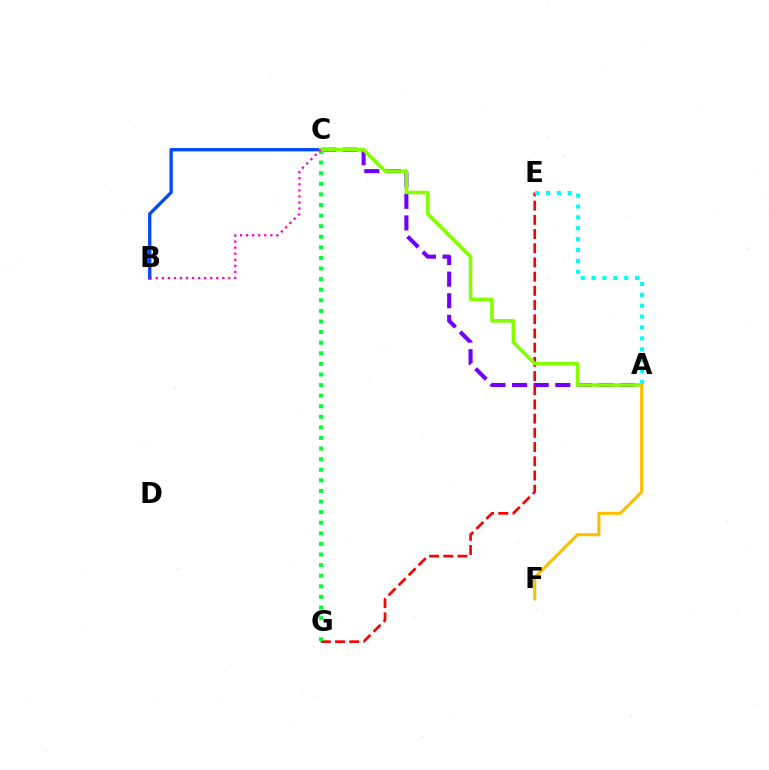{('B', 'C'): [{'color': '#004bff', 'line_style': 'solid', 'thickness': 2.41}, {'color': '#ff00cf', 'line_style': 'dotted', 'thickness': 1.64}], ('A', 'C'): [{'color': '#7200ff', 'line_style': 'dashed', 'thickness': 2.94}, {'color': '#84ff00', 'line_style': 'solid', 'thickness': 2.58}], ('E', 'G'): [{'color': '#ff0000', 'line_style': 'dashed', 'thickness': 1.93}], ('C', 'G'): [{'color': '#00ff39', 'line_style': 'dotted', 'thickness': 2.88}], ('A', 'E'): [{'color': '#00fff6', 'line_style': 'dotted', 'thickness': 2.96}], ('A', 'F'): [{'color': '#ffbd00', 'line_style': 'solid', 'thickness': 2.21}]}